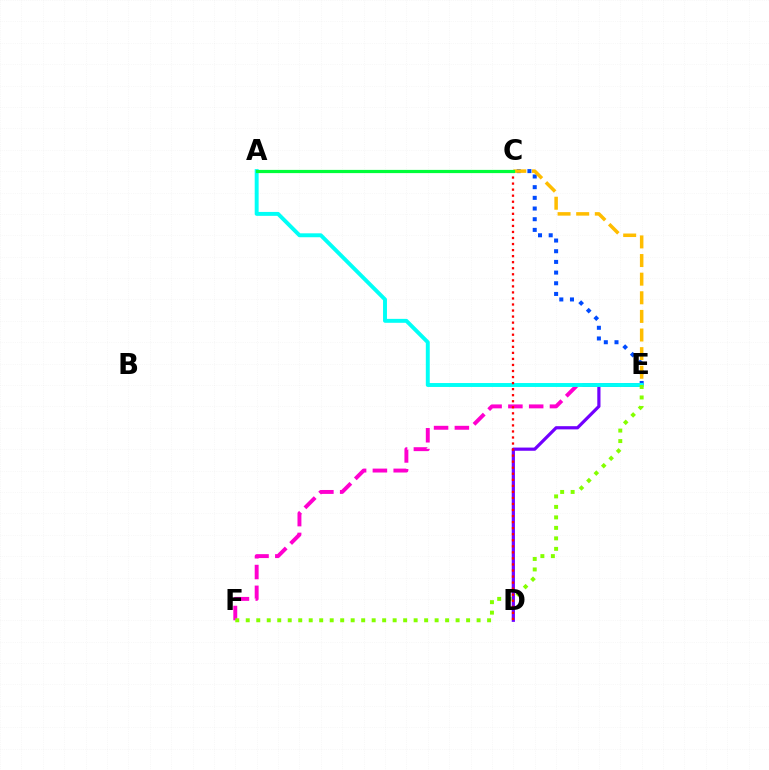{('E', 'F'): [{'color': '#ff00cf', 'line_style': 'dashed', 'thickness': 2.82}, {'color': '#84ff00', 'line_style': 'dotted', 'thickness': 2.85}], ('C', 'E'): [{'color': '#004bff', 'line_style': 'dotted', 'thickness': 2.9}, {'color': '#ffbd00', 'line_style': 'dashed', 'thickness': 2.53}], ('D', 'E'): [{'color': '#7200ff', 'line_style': 'solid', 'thickness': 2.3}], ('A', 'E'): [{'color': '#00fff6', 'line_style': 'solid', 'thickness': 2.83}], ('C', 'D'): [{'color': '#ff0000', 'line_style': 'dotted', 'thickness': 1.64}], ('A', 'C'): [{'color': '#00ff39', 'line_style': 'solid', 'thickness': 2.32}]}